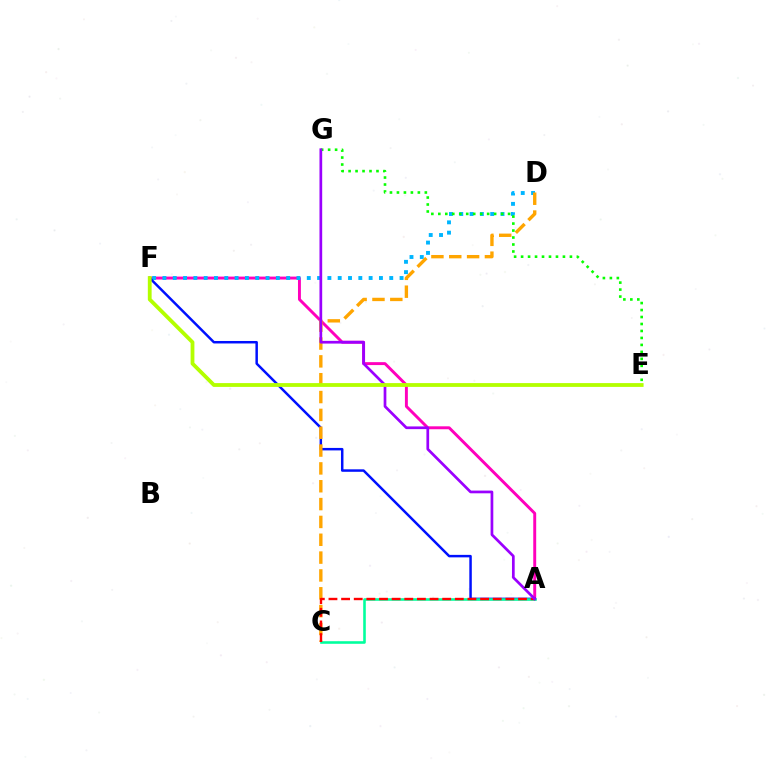{('A', 'F'): [{'color': '#ff00bd', 'line_style': 'solid', 'thickness': 2.11}, {'color': '#0010ff', 'line_style': 'solid', 'thickness': 1.79}], ('D', 'F'): [{'color': '#00b5ff', 'line_style': 'dotted', 'thickness': 2.8}], ('E', 'G'): [{'color': '#08ff00', 'line_style': 'dotted', 'thickness': 1.9}], ('C', 'D'): [{'color': '#ffa500', 'line_style': 'dashed', 'thickness': 2.42}], ('A', 'C'): [{'color': '#00ff9d', 'line_style': 'solid', 'thickness': 1.86}, {'color': '#ff0000', 'line_style': 'dashed', 'thickness': 1.72}], ('A', 'G'): [{'color': '#9b00ff', 'line_style': 'solid', 'thickness': 1.95}], ('E', 'F'): [{'color': '#b3ff00', 'line_style': 'solid', 'thickness': 2.74}]}